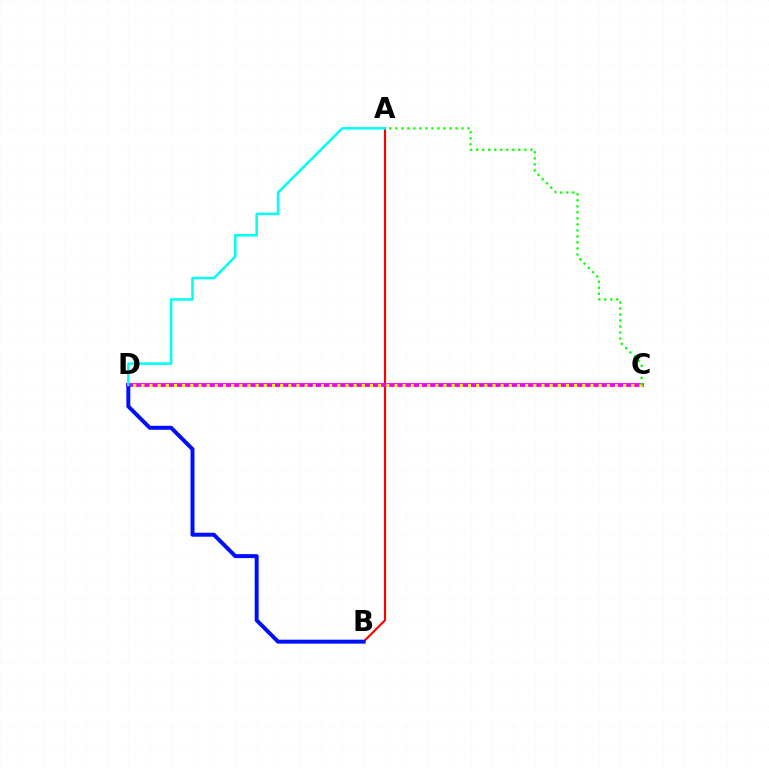{('A', 'B'): [{'color': '#ff0000', 'line_style': 'solid', 'thickness': 1.54}], ('C', 'D'): [{'color': '#ee00ff', 'line_style': 'solid', 'thickness': 2.75}, {'color': '#fcf500', 'line_style': 'dotted', 'thickness': 2.22}], ('B', 'D'): [{'color': '#0010ff', 'line_style': 'solid', 'thickness': 2.86}], ('A', 'D'): [{'color': '#00fff6', 'line_style': 'solid', 'thickness': 1.82}], ('A', 'C'): [{'color': '#08ff00', 'line_style': 'dotted', 'thickness': 1.63}]}